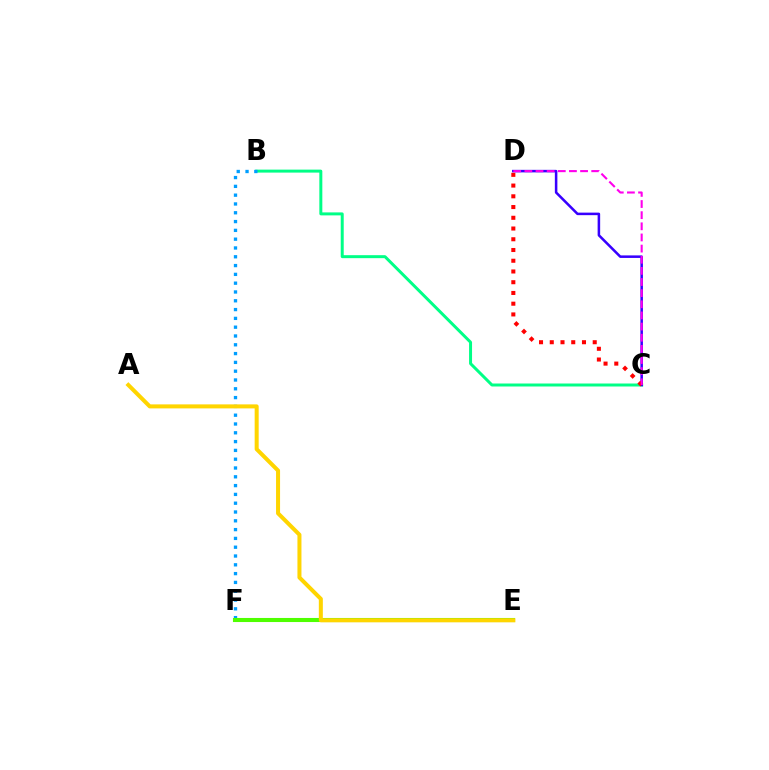{('B', 'C'): [{'color': '#00ff86', 'line_style': 'solid', 'thickness': 2.15}], ('C', 'D'): [{'color': '#3700ff', 'line_style': 'solid', 'thickness': 1.83}, {'color': '#ff0000', 'line_style': 'dotted', 'thickness': 2.92}, {'color': '#ff00ed', 'line_style': 'dashed', 'thickness': 1.51}], ('B', 'F'): [{'color': '#009eff', 'line_style': 'dotted', 'thickness': 2.39}], ('E', 'F'): [{'color': '#4fff00', 'line_style': 'solid', 'thickness': 2.94}], ('A', 'E'): [{'color': '#ffd500', 'line_style': 'solid', 'thickness': 2.89}]}